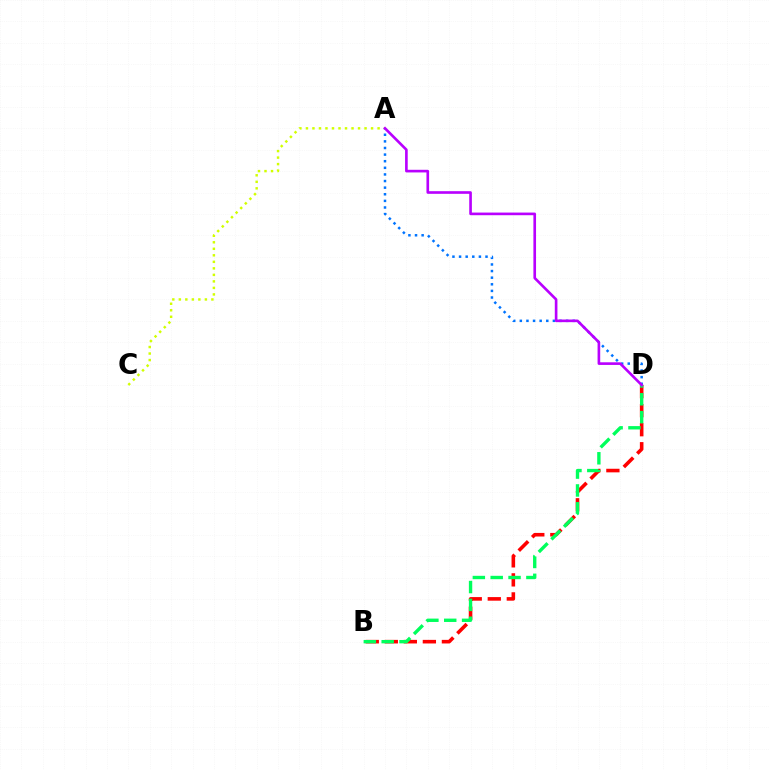{('A', 'C'): [{'color': '#d1ff00', 'line_style': 'dotted', 'thickness': 1.77}], ('B', 'D'): [{'color': '#ff0000', 'line_style': 'dashed', 'thickness': 2.59}, {'color': '#00ff5c', 'line_style': 'dashed', 'thickness': 2.42}], ('A', 'D'): [{'color': '#0074ff', 'line_style': 'dotted', 'thickness': 1.8}, {'color': '#b900ff', 'line_style': 'solid', 'thickness': 1.9}]}